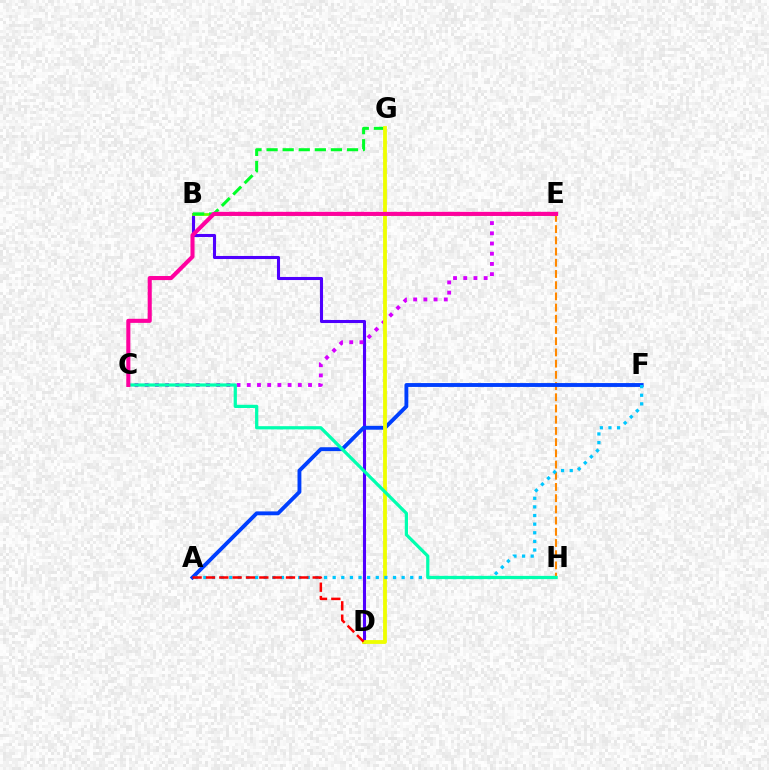{('B', 'D'): [{'color': '#4f00ff', 'line_style': 'solid', 'thickness': 2.21}], ('B', 'E'): [{'color': '#66ff00', 'line_style': 'solid', 'thickness': 1.99}], ('B', 'G'): [{'color': '#00ff27', 'line_style': 'dashed', 'thickness': 2.19}], ('E', 'H'): [{'color': '#ff8800', 'line_style': 'dashed', 'thickness': 1.52}], ('A', 'F'): [{'color': '#003fff', 'line_style': 'solid', 'thickness': 2.78}, {'color': '#00c7ff', 'line_style': 'dotted', 'thickness': 2.34}], ('C', 'E'): [{'color': '#d600ff', 'line_style': 'dotted', 'thickness': 2.77}, {'color': '#ff00a0', 'line_style': 'solid', 'thickness': 2.94}], ('D', 'G'): [{'color': '#eeff00', 'line_style': 'solid', 'thickness': 2.75}], ('C', 'H'): [{'color': '#00ffaf', 'line_style': 'solid', 'thickness': 2.32}], ('A', 'D'): [{'color': '#ff0000', 'line_style': 'dashed', 'thickness': 1.81}]}